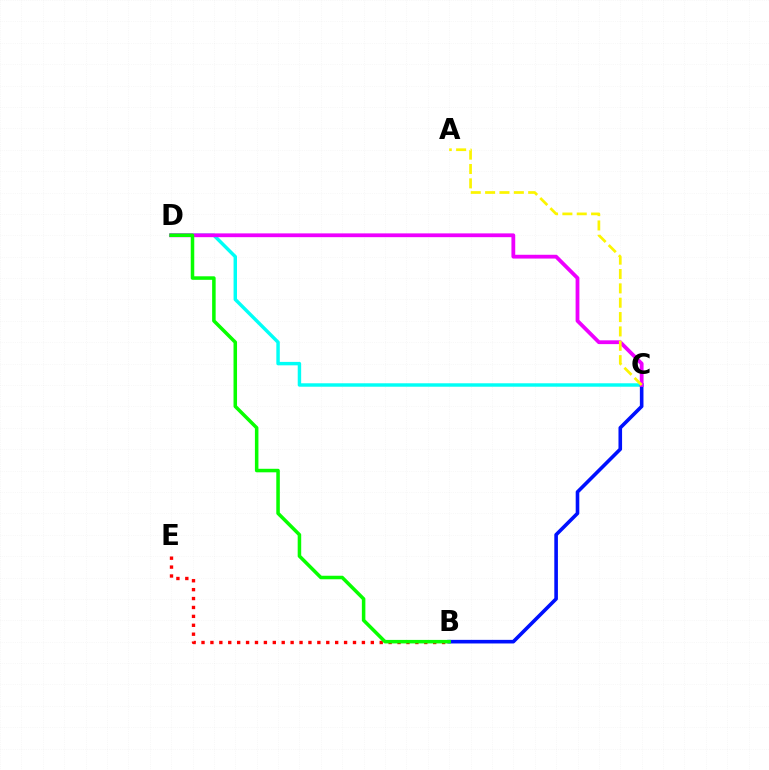{('C', 'D'): [{'color': '#00fff6', 'line_style': 'solid', 'thickness': 2.48}, {'color': '#ee00ff', 'line_style': 'solid', 'thickness': 2.73}], ('B', 'C'): [{'color': '#0010ff', 'line_style': 'solid', 'thickness': 2.6}], ('B', 'E'): [{'color': '#ff0000', 'line_style': 'dotted', 'thickness': 2.42}], ('B', 'D'): [{'color': '#08ff00', 'line_style': 'solid', 'thickness': 2.54}], ('A', 'C'): [{'color': '#fcf500', 'line_style': 'dashed', 'thickness': 1.95}]}